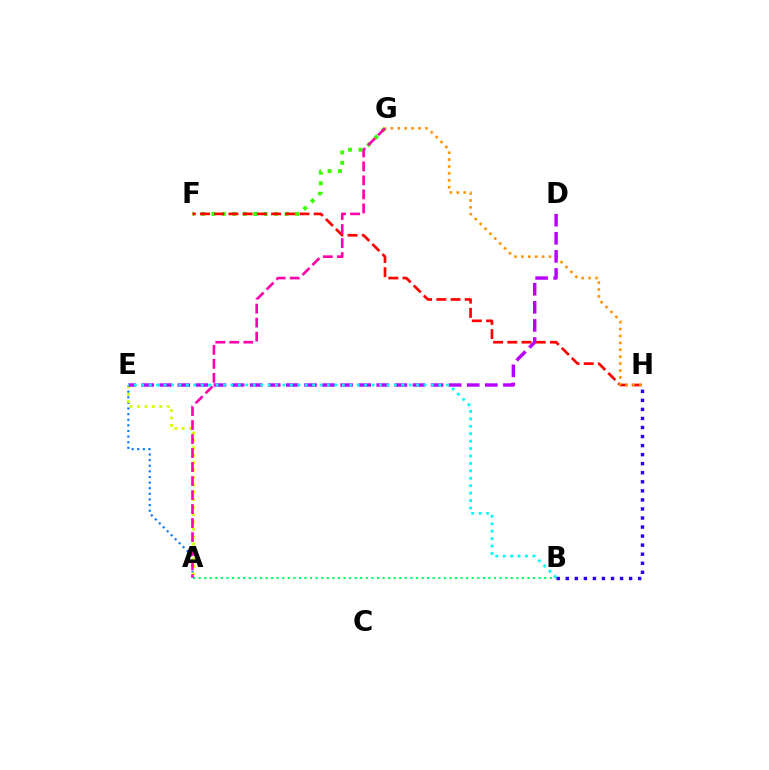{('A', 'E'): [{'color': '#0074ff', 'line_style': 'dotted', 'thickness': 1.53}, {'color': '#d1ff00', 'line_style': 'dotted', 'thickness': 2.01}], ('B', 'H'): [{'color': '#2500ff', 'line_style': 'dotted', 'thickness': 2.46}], ('A', 'B'): [{'color': '#00ff5c', 'line_style': 'dotted', 'thickness': 1.51}], ('F', 'G'): [{'color': '#3dff00', 'line_style': 'dotted', 'thickness': 2.84}], ('F', 'H'): [{'color': '#ff0000', 'line_style': 'dashed', 'thickness': 1.93}], ('G', 'H'): [{'color': '#ff9400', 'line_style': 'dotted', 'thickness': 1.88}], ('D', 'E'): [{'color': '#b900ff', 'line_style': 'dashed', 'thickness': 2.46}], ('A', 'G'): [{'color': '#ff00ac', 'line_style': 'dashed', 'thickness': 1.9}], ('B', 'E'): [{'color': '#00fff6', 'line_style': 'dotted', 'thickness': 2.02}]}